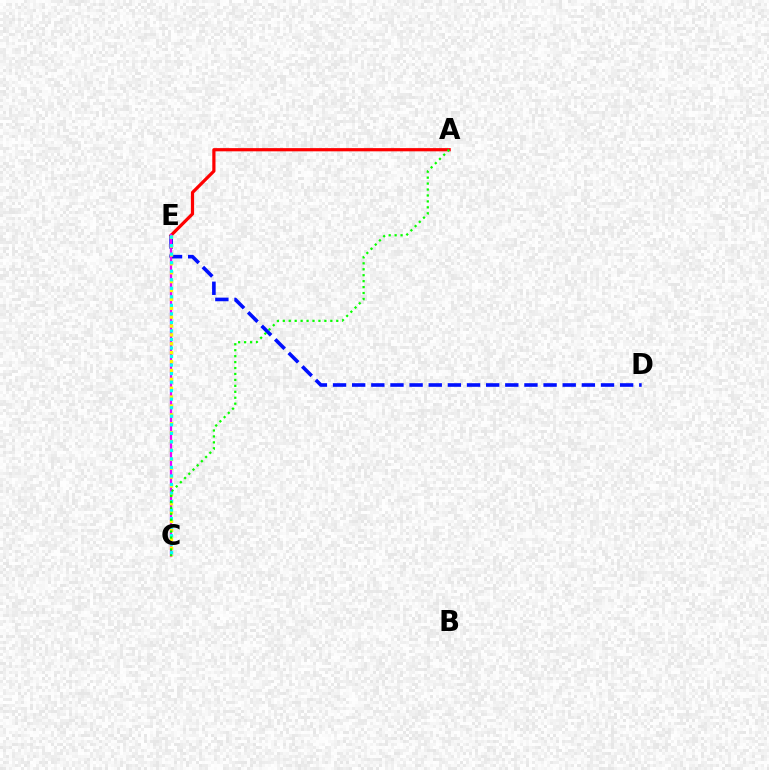{('A', 'E'): [{'color': '#ff0000', 'line_style': 'solid', 'thickness': 2.31}], ('D', 'E'): [{'color': '#0010ff', 'line_style': 'dashed', 'thickness': 2.6}], ('C', 'E'): [{'color': '#ee00ff', 'line_style': 'solid', 'thickness': 1.63}, {'color': '#fcf500', 'line_style': 'dotted', 'thickness': 2.41}, {'color': '#00fff6', 'line_style': 'dotted', 'thickness': 2.32}], ('A', 'C'): [{'color': '#08ff00', 'line_style': 'dotted', 'thickness': 1.61}]}